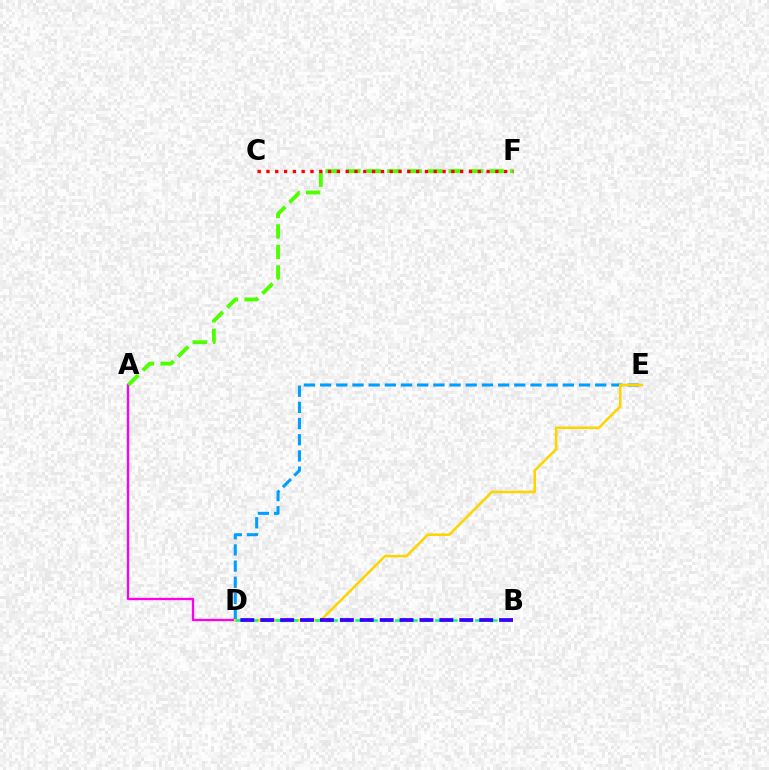{('D', 'E'): [{'color': '#009eff', 'line_style': 'dashed', 'thickness': 2.2}, {'color': '#ffd500', 'line_style': 'solid', 'thickness': 1.84}], ('A', 'D'): [{'color': '#ff00ed', 'line_style': 'solid', 'thickness': 1.66}], ('A', 'F'): [{'color': '#4fff00', 'line_style': 'dashed', 'thickness': 2.79}], ('B', 'D'): [{'color': '#00ff86', 'line_style': 'dashed', 'thickness': 1.81}, {'color': '#3700ff', 'line_style': 'dashed', 'thickness': 2.7}], ('C', 'F'): [{'color': '#ff0000', 'line_style': 'dotted', 'thickness': 2.39}]}